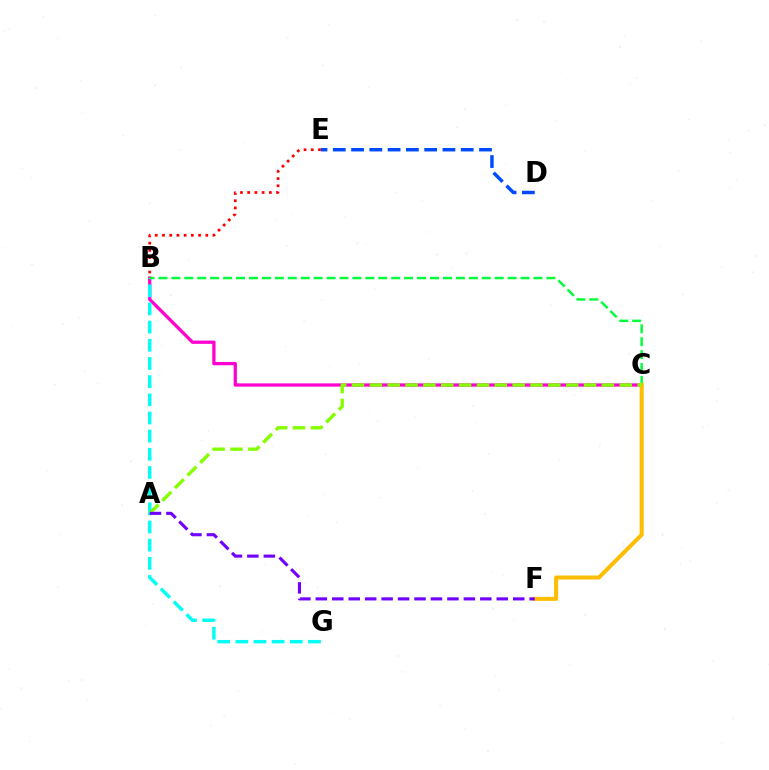{('D', 'E'): [{'color': '#004bff', 'line_style': 'dashed', 'thickness': 2.48}], ('B', 'C'): [{'color': '#ff00cf', 'line_style': 'solid', 'thickness': 2.35}, {'color': '#00ff39', 'line_style': 'dashed', 'thickness': 1.76}], ('B', 'G'): [{'color': '#00fff6', 'line_style': 'dashed', 'thickness': 2.47}], ('B', 'E'): [{'color': '#ff0000', 'line_style': 'dotted', 'thickness': 1.96}], ('C', 'F'): [{'color': '#ffbd00', 'line_style': 'solid', 'thickness': 2.89}], ('A', 'C'): [{'color': '#84ff00', 'line_style': 'dashed', 'thickness': 2.42}], ('A', 'F'): [{'color': '#7200ff', 'line_style': 'dashed', 'thickness': 2.23}]}